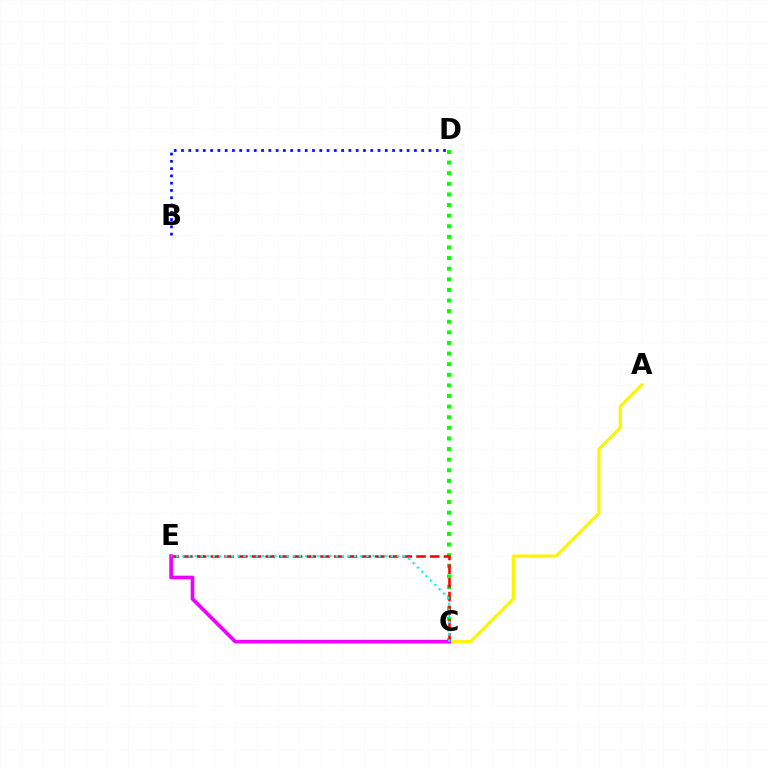{('C', 'D'): [{'color': '#08ff00', 'line_style': 'dotted', 'thickness': 2.88}], ('B', 'D'): [{'color': '#0010ff', 'line_style': 'dotted', 'thickness': 1.98}], ('C', 'E'): [{'color': '#ff0000', 'line_style': 'dashed', 'thickness': 1.86}, {'color': '#ee00ff', 'line_style': 'solid', 'thickness': 2.65}, {'color': '#00fff6', 'line_style': 'dotted', 'thickness': 1.67}], ('A', 'C'): [{'color': '#fcf500', 'line_style': 'solid', 'thickness': 2.31}]}